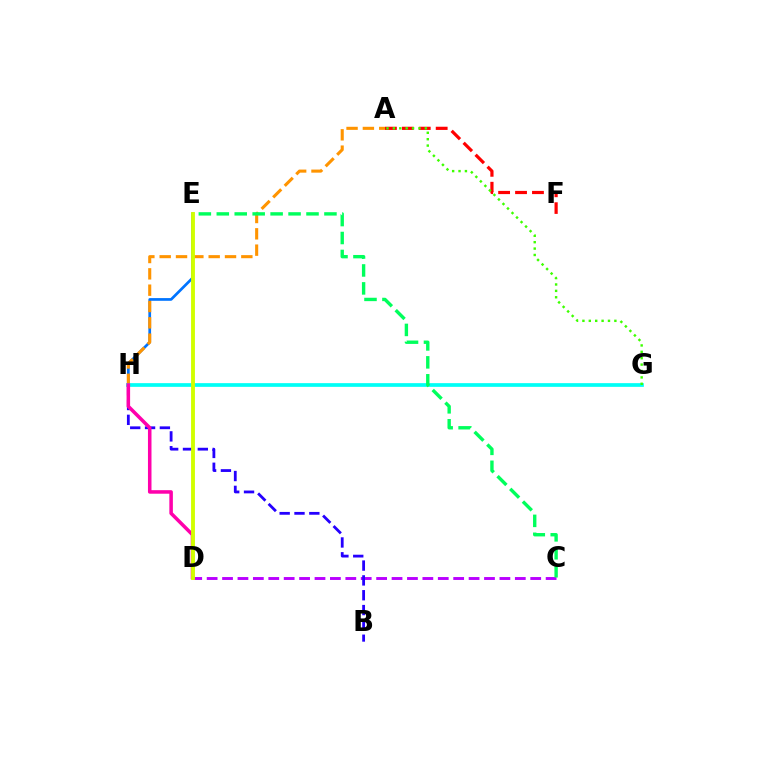{('C', 'D'): [{'color': '#b900ff', 'line_style': 'dashed', 'thickness': 2.09}], ('E', 'H'): [{'color': '#0074ff', 'line_style': 'solid', 'thickness': 1.95}], ('A', 'H'): [{'color': '#ff9400', 'line_style': 'dashed', 'thickness': 2.22}], ('A', 'F'): [{'color': '#ff0000', 'line_style': 'dashed', 'thickness': 2.3}], ('G', 'H'): [{'color': '#00fff6', 'line_style': 'solid', 'thickness': 2.67}], ('C', 'E'): [{'color': '#00ff5c', 'line_style': 'dashed', 'thickness': 2.44}], ('B', 'H'): [{'color': '#2500ff', 'line_style': 'dashed', 'thickness': 2.01}], ('D', 'H'): [{'color': '#ff00ac', 'line_style': 'solid', 'thickness': 2.54}], ('D', 'E'): [{'color': '#d1ff00', 'line_style': 'solid', 'thickness': 2.78}], ('A', 'G'): [{'color': '#3dff00', 'line_style': 'dotted', 'thickness': 1.74}]}